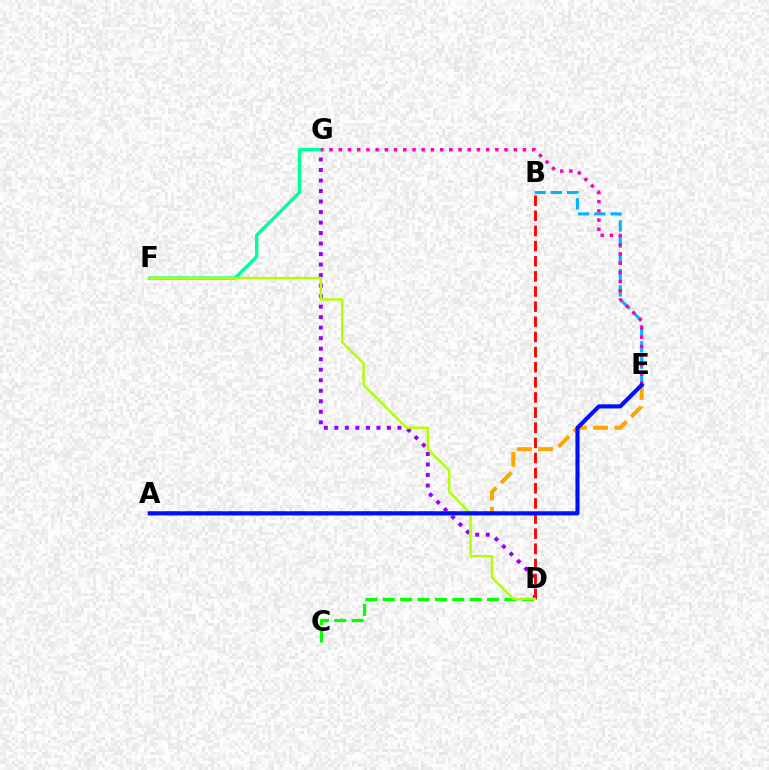{('D', 'G'): [{'color': '#9b00ff', 'line_style': 'dotted', 'thickness': 2.86}], ('F', 'G'): [{'color': '#00ff9d', 'line_style': 'solid', 'thickness': 2.44}], ('B', 'E'): [{'color': '#00b5ff', 'line_style': 'dashed', 'thickness': 2.2}], ('E', 'G'): [{'color': '#ff00bd', 'line_style': 'dotted', 'thickness': 2.5}], ('C', 'D'): [{'color': '#08ff00', 'line_style': 'dashed', 'thickness': 2.36}], ('B', 'D'): [{'color': '#ff0000', 'line_style': 'dashed', 'thickness': 2.06}], ('A', 'E'): [{'color': '#ffa500', 'line_style': 'dashed', 'thickness': 2.89}, {'color': '#0010ff', 'line_style': 'solid', 'thickness': 2.98}], ('D', 'F'): [{'color': '#b3ff00', 'line_style': 'solid', 'thickness': 1.77}]}